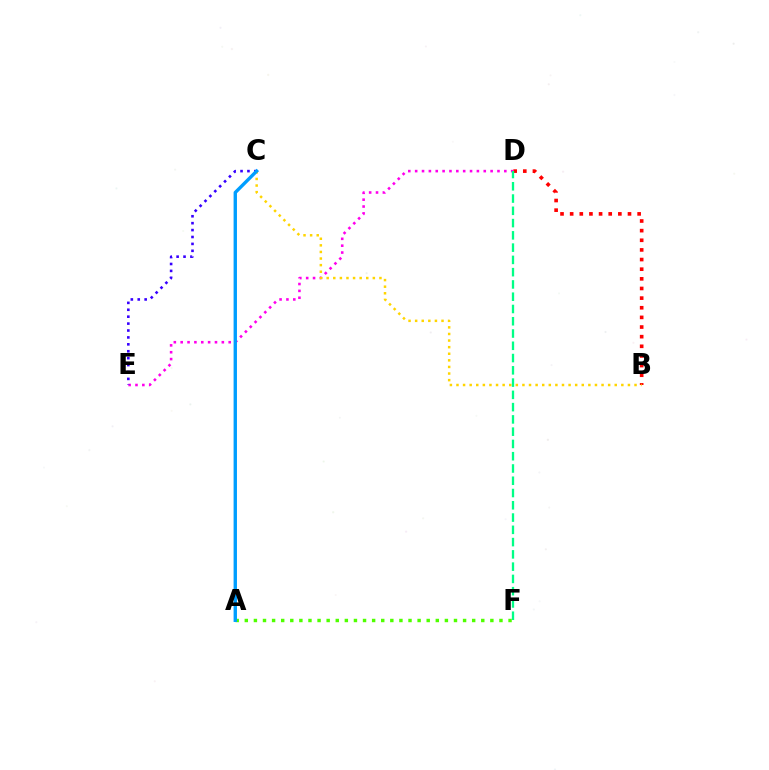{('B', 'D'): [{'color': '#ff0000', 'line_style': 'dotted', 'thickness': 2.62}], ('A', 'F'): [{'color': '#4fff00', 'line_style': 'dotted', 'thickness': 2.47}], ('D', 'E'): [{'color': '#ff00ed', 'line_style': 'dotted', 'thickness': 1.86}], ('B', 'C'): [{'color': '#ffd500', 'line_style': 'dotted', 'thickness': 1.79}], ('C', 'E'): [{'color': '#3700ff', 'line_style': 'dotted', 'thickness': 1.88}], ('D', 'F'): [{'color': '#00ff86', 'line_style': 'dashed', 'thickness': 1.67}], ('A', 'C'): [{'color': '#009eff', 'line_style': 'solid', 'thickness': 2.43}]}